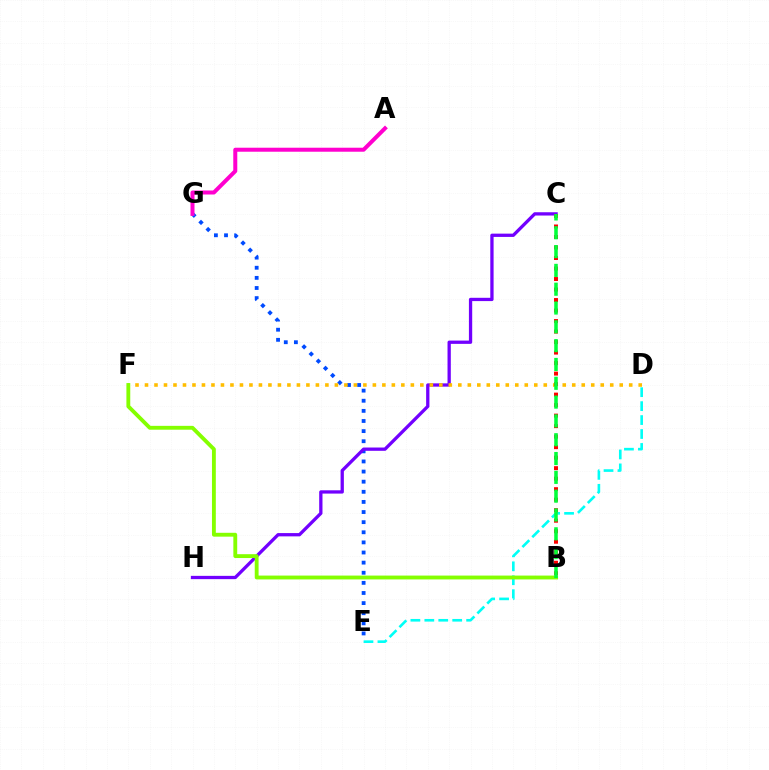{('E', 'G'): [{'color': '#004bff', 'line_style': 'dotted', 'thickness': 2.75}], ('D', 'E'): [{'color': '#00fff6', 'line_style': 'dashed', 'thickness': 1.89}], ('C', 'H'): [{'color': '#7200ff', 'line_style': 'solid', 'thickness': 2.37}], ('D', 'F'): [{'color': '#ffbd00', 'line_style': 'dotted', 'thickness': 2.58}], ('B', 'C'): [{'color': '#ff0000', 'line_style': 'dotted', 'thickness': 2.85}, {'color': '#00ff39', 'line_style': 'dashed', 'thickness': 2.56}], ('A', 'G'): [{'color': '#ff00cf', 'line_style': 'solid', 'thickness': 2.88}], ('B', 'F'): [{'color': '#84ff00', 'line_style': 'solid', 'thickness': 2.77}]}